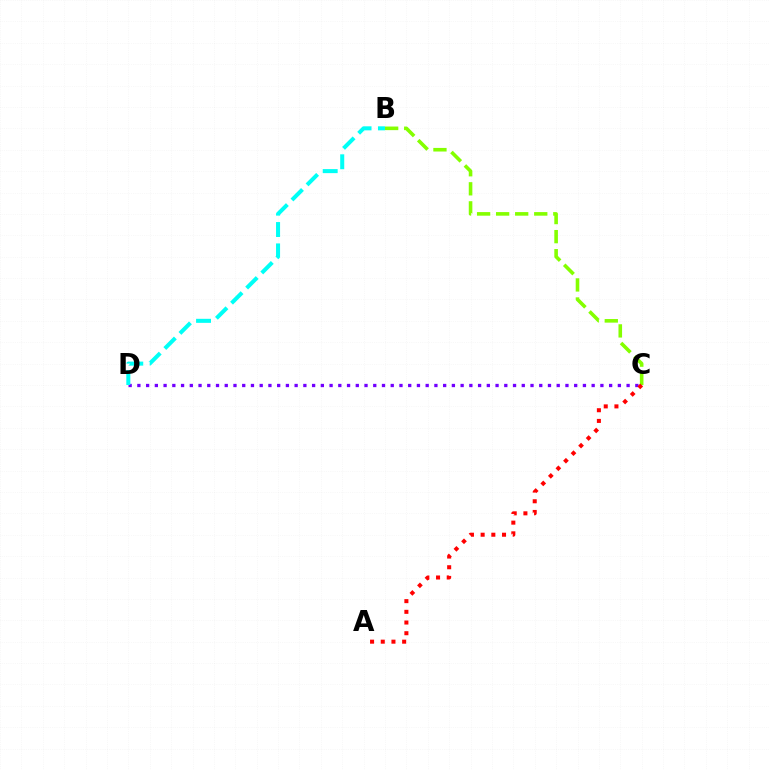{('C', 'D'): [{'color': '#7200ff', 'line_style': 'dotted', 'thickness': 2.37}], ('B', 'C'): [{'color': '#84ff00', 'line_style': 'dashed', 'thickness': 2.59}], ('A', 'C'): [{'color': '#ff0000', 'line_style': 'dotted', 'thickness': 2.91}], ('B', 'D'): [{'color': '#00fff6', 'line_style': 'dashed', 'thickness': 2.9}]}